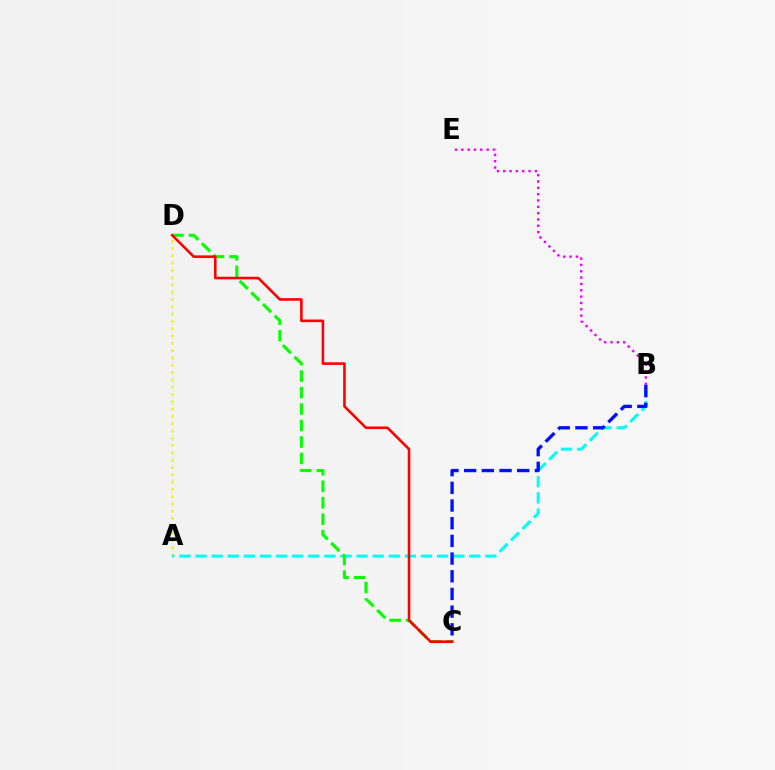{('A', 'D'): [{'color': '#fcf500', 'line_style': 'dotted', 'thickness': 1.98}], ('A', 'B'): [{'color': '#00fff6', 'line_style': 'dashed', 'thickness': 2.19}], ('C', 'D'): [{'color': '#08ff00', 'line_style': 'dashed', 'thickness': 2.24}, {'color': '#ff0000', 'line_style': 'solid', 'thickness': 1.87}], ('B', 'E'): [{'color': '#ee00ff', 'line_style': 'dotted', 'thickness': 1.72}], ('B', 'C'): [{'color': '#0010ff', 'line_style': 'dashed', 'thickness': 2.4}]}